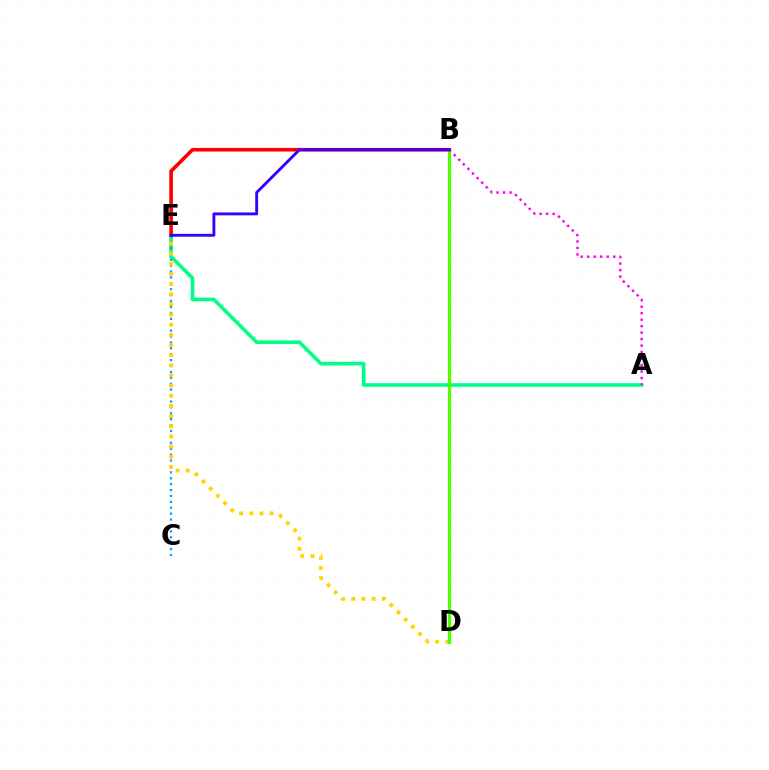{('A', 'E'): [{'color': '#00ff86', 'line_style': 'solid', 'thickness': 2.62}], ('A', 'B'): [{'color': '#ff00ed', 'line_style': 'dotted', 'thickness': 1.76}], ('C', 'E'): [{'color': '#009eff', 'line_style': 'dotted', 'thickness': 1.6}], ('D', 'E'): [{'color': '#ffd500', 'line_style': 'dotted', 'thickness': 2.76}], ('B', 'D'): [{'color': '#4fff00', 'line_style': 'solid', 'thickness': 2.37}], ('B', 'E'): [{'color': '#ff0000', 'line_style': 'solid', 'thickness': 2.61}, {'color': '#3700ff', 'line_style': 'solid', 'thickness': 2.08}]}